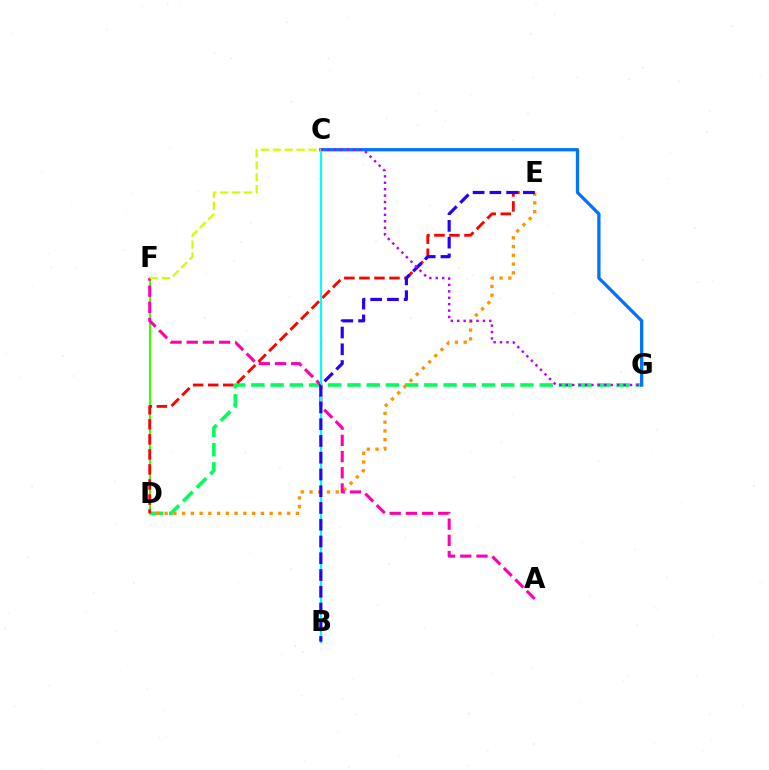{('D', 'G'): [{'color': '#00ff5c', 'line_style': 'dashed', 'thickness': 2.61}], ('D', 'F'): [{'color': '#3dff00', 'line_style': 'solid', 'thickness': 1.53}], ('D', 'E'): [{'color': '#ff9400', 'line_style': 'dotted', 'thickness': 2.38}, {'color': '#ff0000', 'line_style': 'dashed', 'thickness': 2.04}], ('A', 'F'): [{'color': '#ff00ac', 'line_style': 'dashed', 'thickness': 2.2}], ('C', 'G'): [{'color': '#0074ff', 'line_style': 'solid', 'thickness': 2.37}, {'color': '#b900ff', 'line_style': 'dotted', 'thickness': 1.74}], ('B', 'C'): [{'color': '#00fff6', 'line_style': 'solid', 'thickness': 1.61}], ('C', 'F'): [{'color': '#d1ff00', 'line_style': 'dashed', 'thickness': 1.62}], ('B', 'E'): [{'color': '#2500ff', 'line_style': 'dashed', 'thickness': 2.28}]}